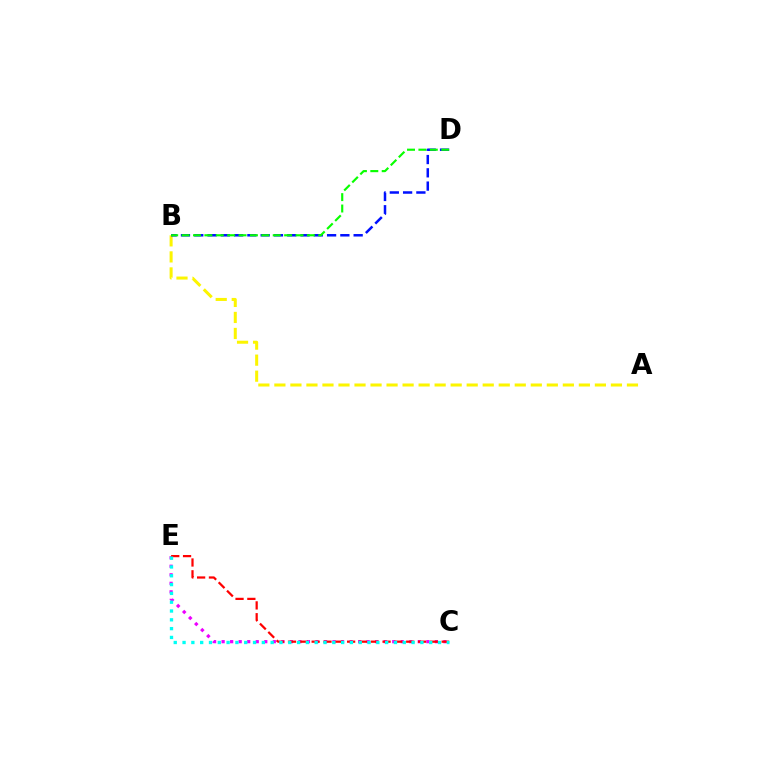{('A', 'B'): [{'color': '#fcf500', 'line_style': 'dashed', 'thickness': 2.18}], ('B', 'D'): [{'color': '#0010ff', 'line_style': 'dashed', 'thickness': 1.8}, {'color': '#08ff00', 'line_style': 'dashed', 'thickness': 1.55}], ('C', 'E'): [{'color': '#ee00ff', 'line_style': 'dotted', 'thickness': 2.32}, {'color': '#ff0000', 'line_style': 'dashed', 'thickness': 1.61}, {'color': '#00fff6', 'line_style': 'dotted', 'thickness': 2.39}]}